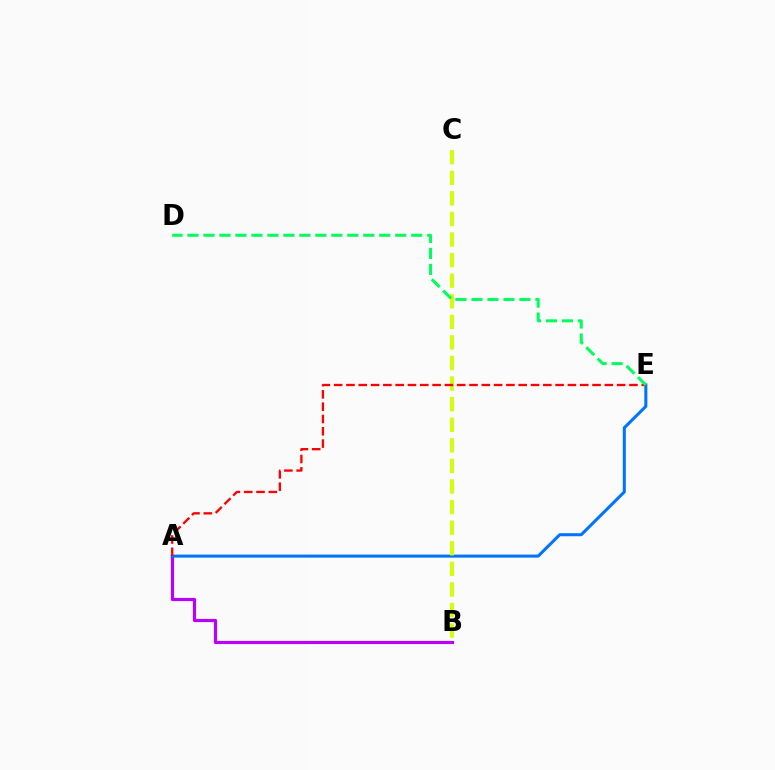{('A', 'B'): [{'color': '#b900ff', 'line_style': 'solid', 'thickness': 2.28}], ('A', 'E'): [{'color': '#0074ff', 'line_style': 'solid', 'thickness': 2.19}, {'color': '#ff0000', 'line_style': 'dashed', 'thickness': 1.67}], ('B', 'C'): [{'color': '#d1ff00', 'line_style': 'dashed', 'thickness': 2.8}], ('D', 'E'): [{'color': '#00ff5c', 'line_style': 'dashed', 'thickness': 2.17}]}